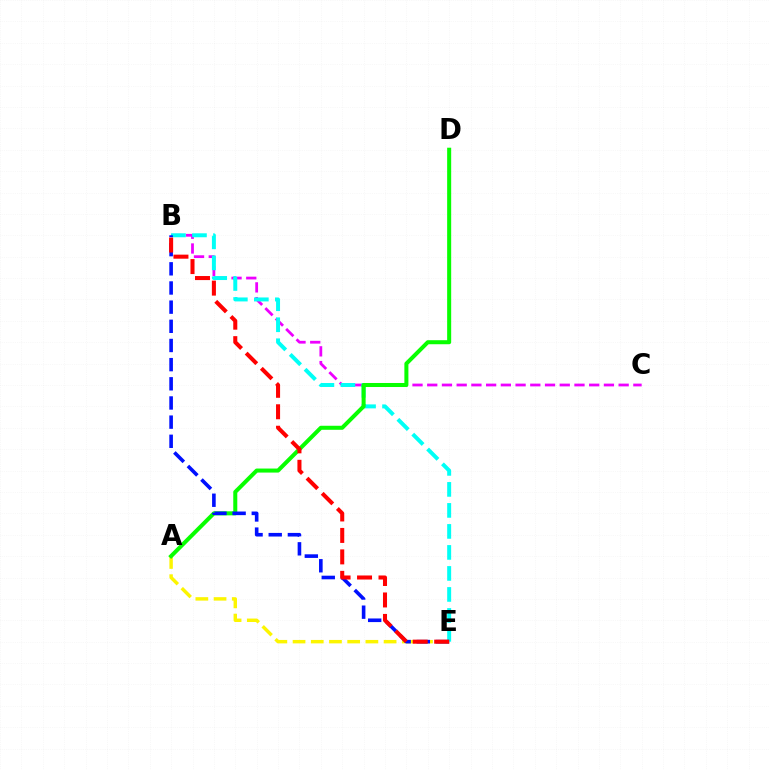{('B', 'C'): [{'color': '#ee00ff', 'line_style': 'dashed', 'thickness': 2.0}], ('A', 'E'): [{'color': '#fcf500', 'line_style': 'dashed', 'thickness': 2.47}], ('B', 'E'): [{'color': '#00fff6', 'line_style': 'dashed', 'thickness': 2.85}, {'color': '#0010ff', 'line_style': 'dashed', 'thickness': 2.6}, {'color': '#ff0000', 'line_style': 'dashed', 'thickness': 2.92}], ('A', 'D'): [{'color': '#08ff00', 'line_style': 'solid', 'thickness': 2.9}]}